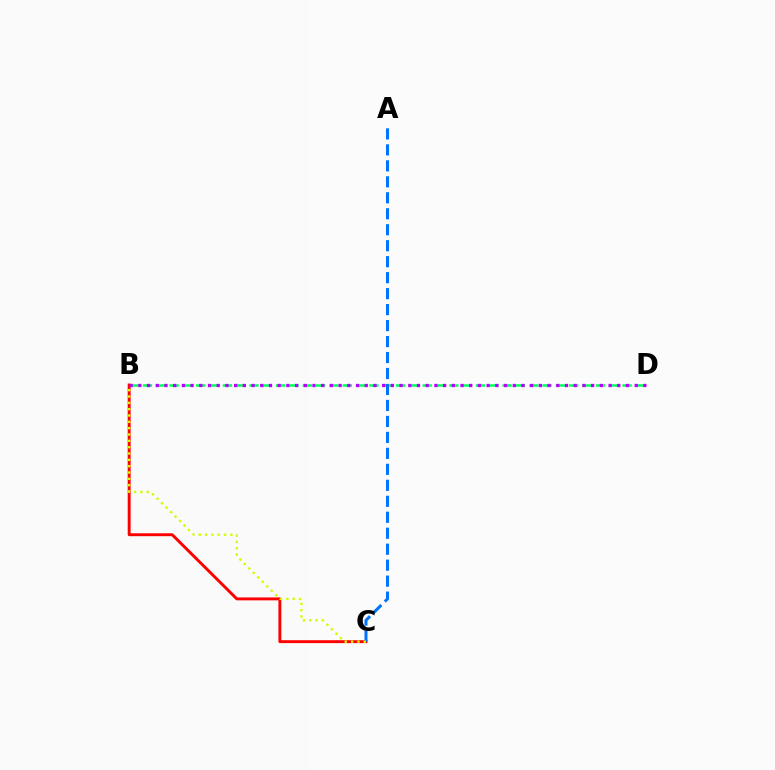{('B', 'D'): [{'color': '#00ff5c', 'line_style': 'dashed', 'thickness': 1.81}, {'color': '#b900ff', 'line_style': 'dotted', 'thickness': 2.37}], ('B', 'C'): [{'color': '#ff0000', 'line_style': 'solid', 'thickness': 2.1}, {'color': '#d1ff00', 'line_style': 'dotted', 'thickness': 1.72}], ('A', 'C'): [{'color': '#0074ff', 'line_style': 'dashed', 'thickness': 2.17}]}